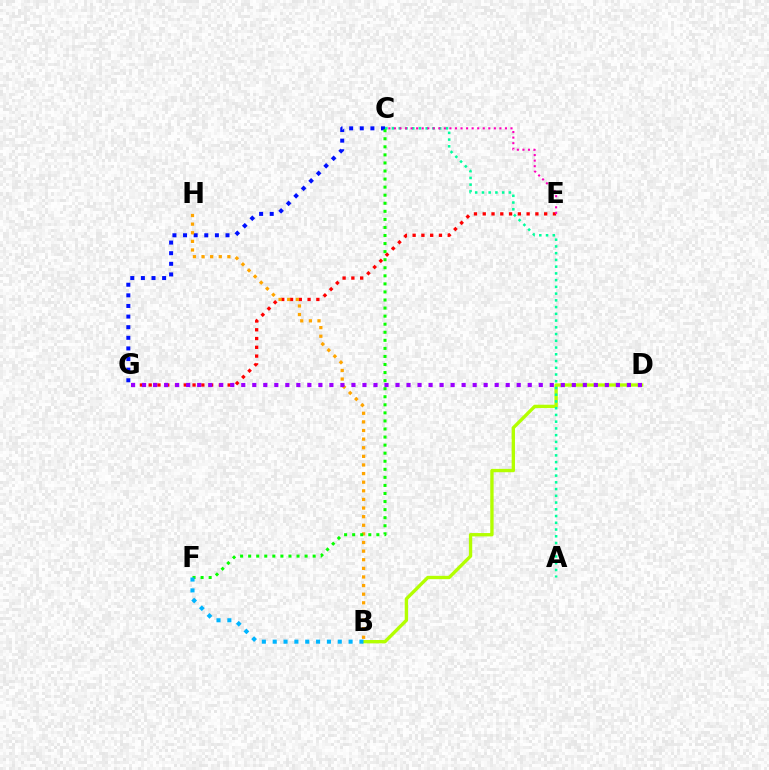{('B', 'D'): [{'color': '#b3ff00', 'line_style': 'solid', 'thickness': 2.4}], ('C', 'G'): [{'color': '#0010ff', 'line_style': 'dotted', 'thickness': 2.88}], ('E', 'G'): [{'color': '#ff0000', 'line_style': 'dotted', 'thickness': 2.38}], ('A', 'C'): [{'color': '#00ff9d', 'line_style': 'dotted', 'thickness': 1.83}], ('B', 'H'): [{'color': '#ffa500', 'line_style': 'dotted', 'thickness': 2.34}], ('C', 'F'): [{'color': '#08ff00', 'line_style': 'dotted', 'thickness': 2.19}], ('B', 'F'): [{'color': '#00b5ff', 'line_style': 'dotted', 'thickness': 2.95}], ('D', 'G'): [{'color': '#9b00ff', 'line_style': 'dotted', 'thickness': 2.99}], ('C', 'E'): [{'color': '#ff00bd', 'line_style': 'dotted', 'thickness': 1.51}]}